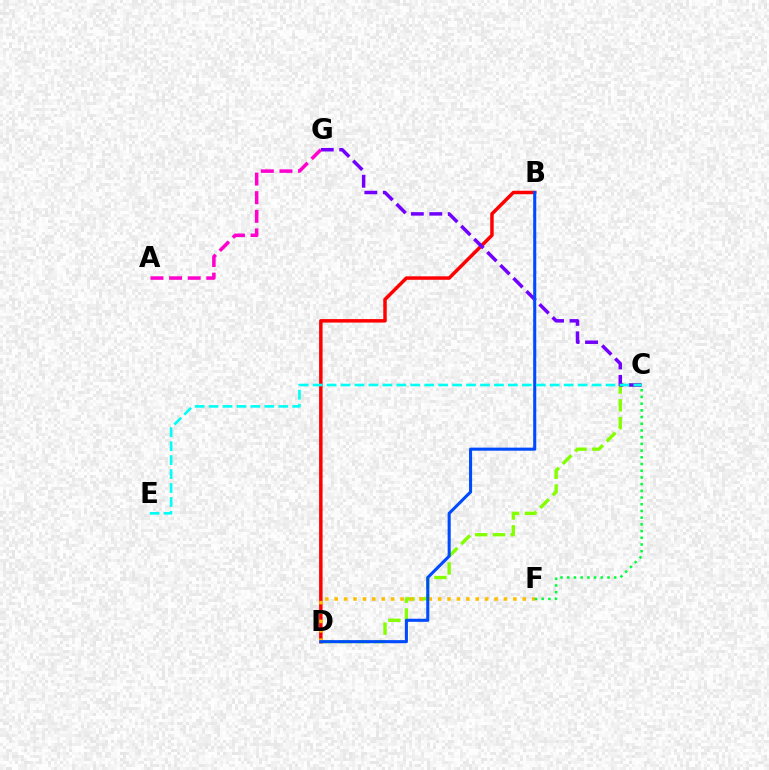{('C', 'D'): [{'color': '#84ff00', 'line_style': 'dashed', 'thickness': 2.41}], ('B', 'D'): [{'color': '#ff0000', 'line_style': 'solid', 'thickness': 2.5}, {'color': '#004bff', 'line_style': 'solid', 'thickness': 2.21}], ('C', 'G'): [{'color': '#7200ff', 'line_style': 'dashed', 'thickness': 2.51}], ('D', 'F'): [{'color': '#ffbd00', 'line_style': 'dotted', 'thickness': 2.55}], ('C', 'E'): [{'color': '#00fff6', 'line_style': 'dashed', 'thickness': 1.89}], ('C', 'F'): [{'color': '#00ff39', 'line_style': 'dotted', 'thickness': 1.82}], ('A', 'G'): [{'color': '#ff00cf', 'line_style': 'dashed', 'thickness': 2.53}]}